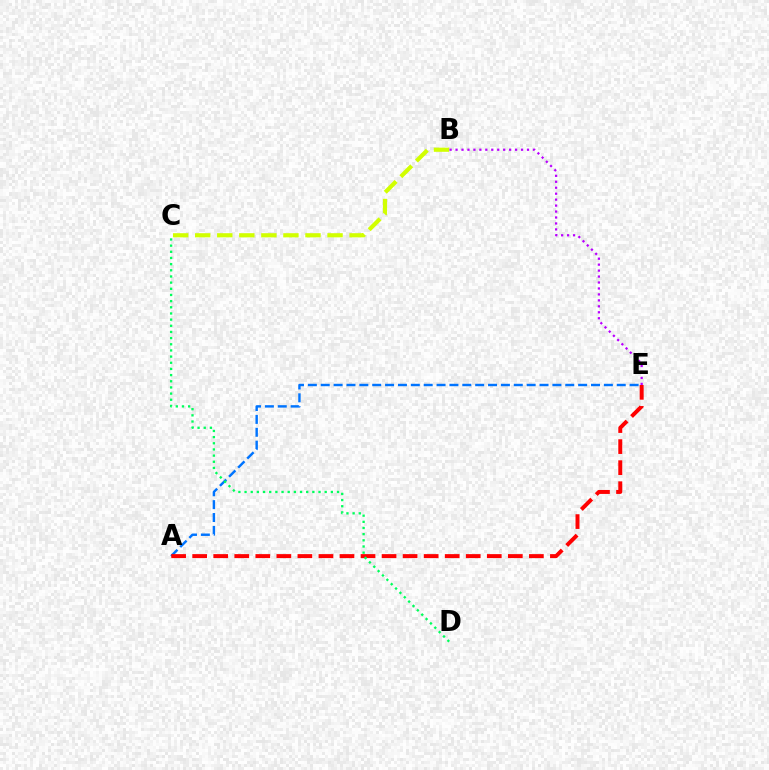{('A', 'E'): [{'color': '#0074ff', 'line_style': 'dashed', 'thickness': 1.75}, {'color': '#ff0000', 'line_style': 'dashed', 'thickness': 2.86}], ('C', 'D'): [{'color': '#00ff5c', 'line_style': 'dotted', 'thickness': 1.67}], ('B', 'C'): [{'color': '#d1ff00', 'line_style': 'dashed', 'thickness': 3.0}], ('B', 'E'): [{'color': '#b900ff', 'line_style': 'dotted', 'thickness': 1.62}]}